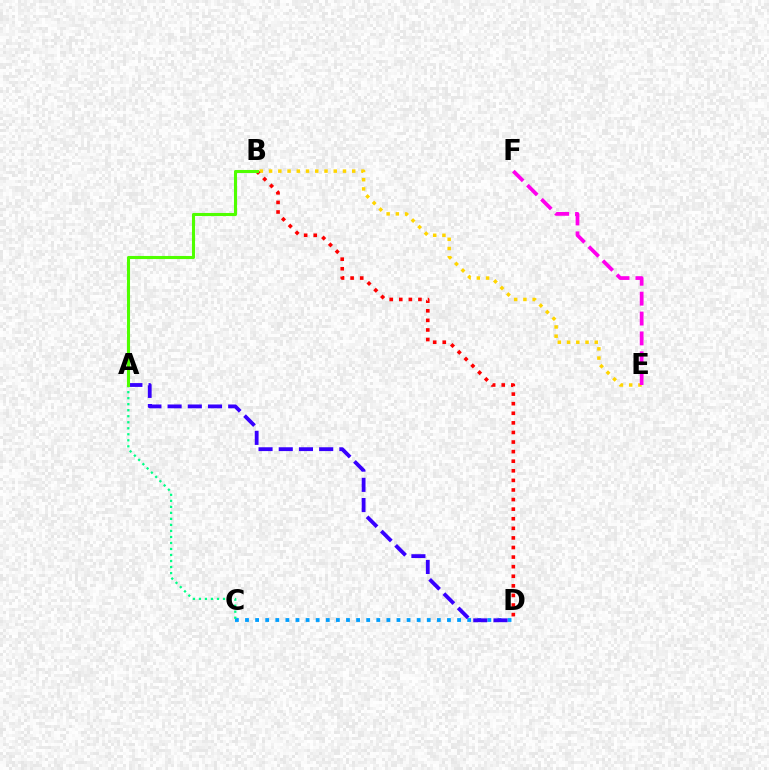{('B', 'E'): [{'color': '#ffd500', 'line_style': 'dotted', 'thickness': 2.51}], ('B', 'D'): [{'color': '#ff0000', 'line_style': 'dotted', 'thickness': 2.6}], ('C', 'D'): [{'color': '#009eff', 'line_style': 'dotted', 'thickness': 2.74}], ('A', 'C'): [{'color': '#00ff86', 'line_style': 'dotted', 'thickness': 1.64}], ('A', 'D'): [{'color': '#3700ff', 'line_style': 'dashed', 'thickness': 2.74}], ('E', 'F'): [{'color': '#ff00ed', 'line_style': 'dashed', 'thickness': 2.7}], ('A', 'B'): [{'color': '#4fff00', 'line_style': 'solid', 'thickness': 2.21}]}